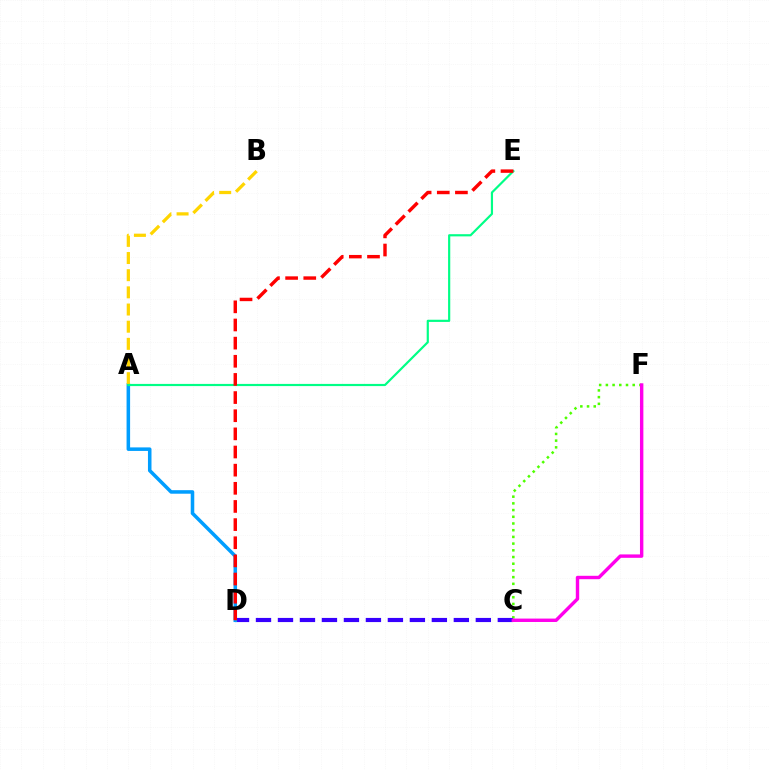{('C', 'F'): [{'color': '#4fff00', 'line_style': 'dotted', 'thickness': 1.82}, {'color': '#ff00ed', 'line_style': 'solid', 'thickness': 2.45}], ('C', 'D'): [{'color': '#3700ff', 'line_style': 'dashed', 'thickness': 2.99}], ('A', 'D'): [{'color': '#009eff', 'line_style': 'solid', 'thickness': 2.55}], ('A', 'B'): [{'color': '#ffd500', 'line_style': 'dashed', 'thickness': 2.33}], ('A', 'E'): [{'color': '#00ff86', 'line_style': 'solid', 'thickness': 1.57}], ('D', 'E'): [{'color': '#ff0000', 'line_style': 'dashed', 'thickness': 2.47}]}